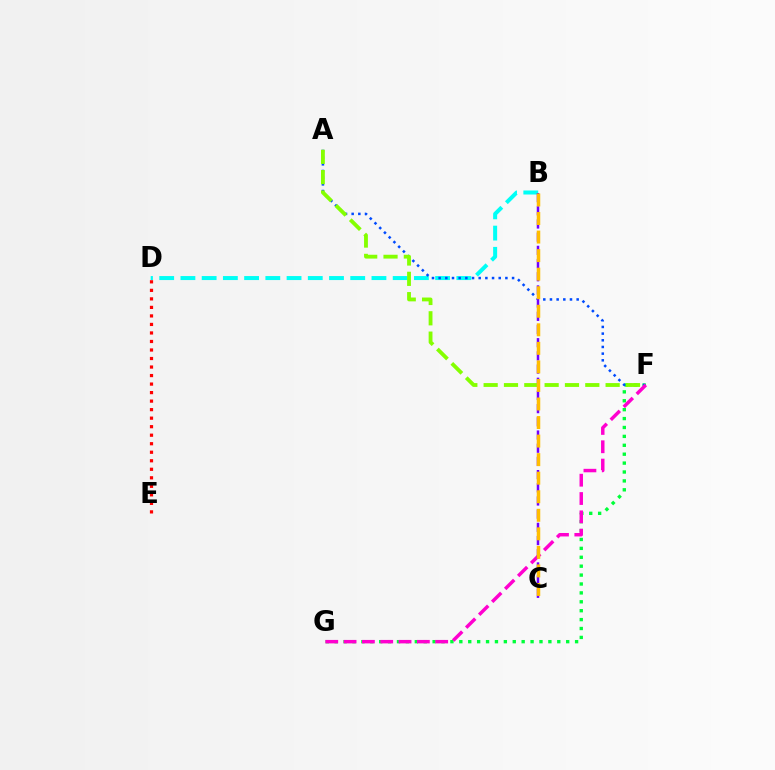{('B', 'D'): [{'color': '#00fff6', 'line_style': 'dashed', 'thickness': 2.88}], ('F', 'G'): [{'color': '#00ff39', 'line_style': 'dotted', 'thickness': 2.42}, {'color': '#ff00cf', 'line_style': 'dashed', 'thickness': 2.49}], ('A', 'F'): [{'color': '#004bff', 'line_style': 'dotted', 'thickness': 1.81}, {'color': '#84ff00', 'line_style': 'dashed', 'thickness': 2.76}], ('B', 'C'): [{'color': '#7200ff', 'line_style': 'dashed', 'thickness': 1.79}, {'color': '#ffbd00', 'line_style': 'dashed', 'thickness': 2.52}], ('D', 'E'): [{'color': '#ff0000', 'line_style': 'dotted', 'thickness': 2.32}]}